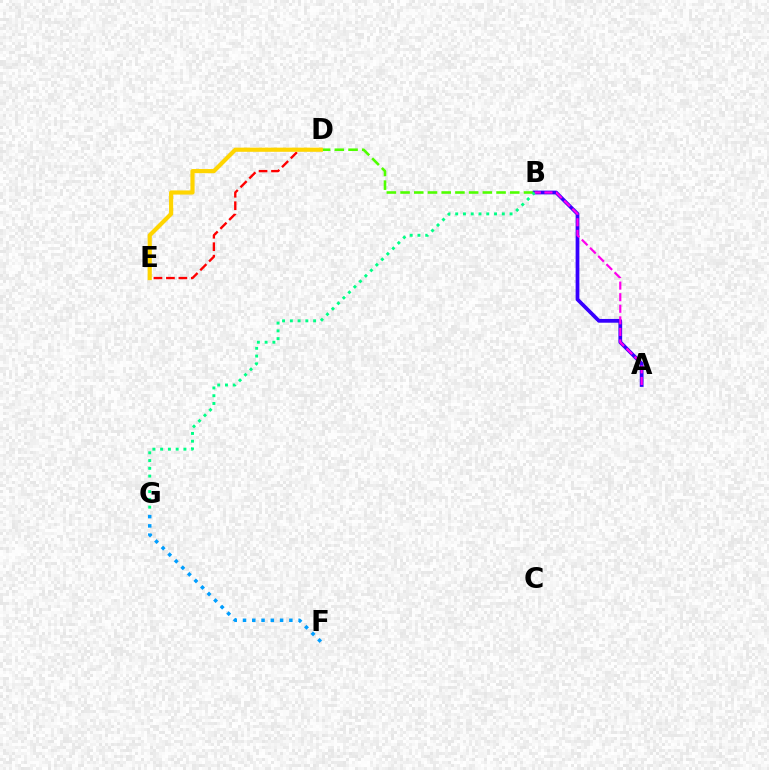{('B', 'D'): [{'color': '#4fff00', 'line_style': 'dashed', 'thickness': 1.86}], ('D', 'E'): [{'color': '#ff0000', 'line_style': 'dashed', 'thickness': 1.69}, {'color': '#ffd500', 'line_style': 'solid', 'thickness': 2.99}], ('A', 'B'): [{'color': '#3700ff', 'line_style': 'solid', 'thickness': 2.7}, {'color': '#ff00ed', 'line_style': 'dashed', 'thickness': 1.57}], ('B', 'G'): [{'color': '#00ff86', 'line_style': 'dotted', 'thickness': 2.11}], ('F', 'G'): [{'color': '#009eff', 'line_style': 'dotted', 'thickness': 2.52}]}